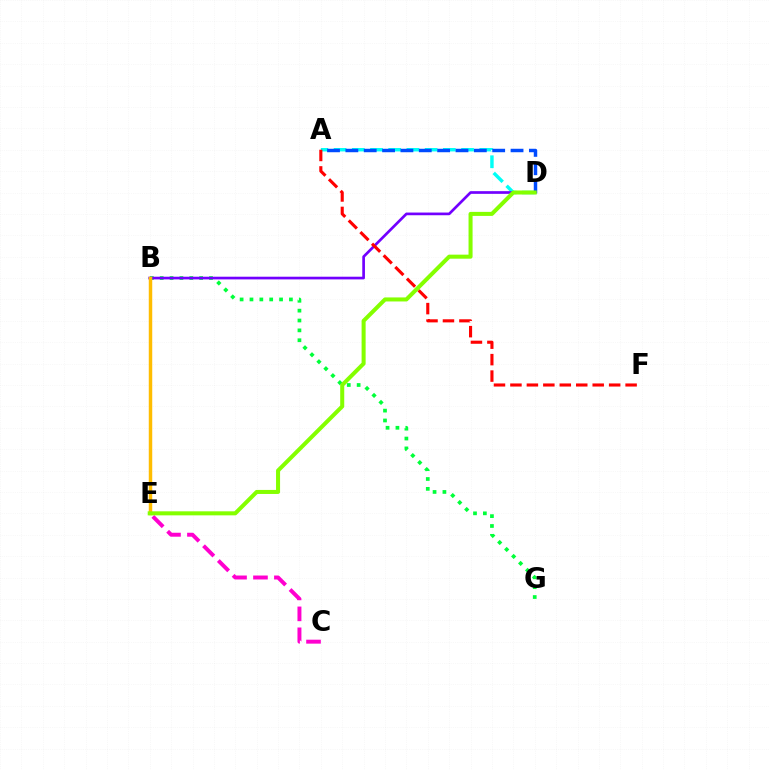{('A', 'D'): [{'color': '#00fff6', 'line_style': 'dashed', 'thickness': 2.47}, {'color': '#004bff', 'line_style': 'dashed', 'thickness': 2.49}], ('B', 'G'): [{'color': '#00ff39', 'line_style': 'dotted', 'thickness': 2.68}], ('C', 'E'): [{'color': '#ff00cf', 'line_style': 'dashed', 'thickness': 2.84}], ('B', 'D'): [{'color': '#7200ff', 'line_style': 'solid', 'thickness': 1.94}], ('B', 'E'): [{'color': '#ffbd00', 'line_style': 'solid', 'thickness': 2.5}], ('A', 'F'): [{'color': '#ff0000', 'line_style': 'dashed', 'thickness': 2.24}], ('D', 'E'): [{'color': '#84ff00', 'line_style': 'solid', 'thickness': 2.9}]}